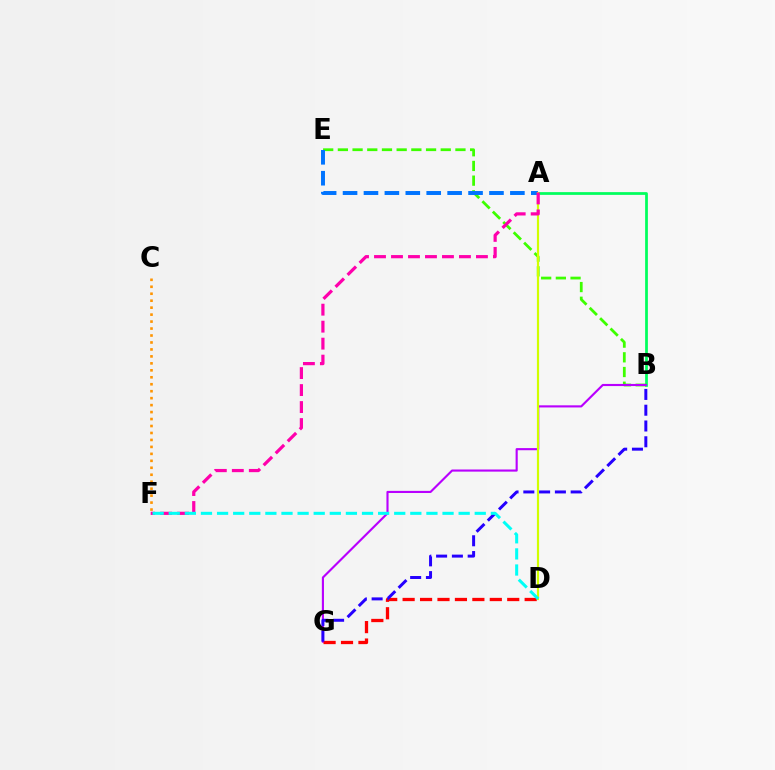{('A', 'B'): [{'color': '#00ff5c', 'line_style': 'solid', 'thickness': 1.97}], ('B', 'E'): [{'color': '#3dff00', 'line_style': 'dashed', 'thickness': 2.0}], ('A', 'E'): [{'color': '#0074ff', 'line_style': 'dashed', 'thickness': 2.84}], ('B', 'G'): [{'color': '#b900ff', 'line_style': 'solid', 'thickness': 1.53}, {'color': '#2500ff', 'line_style': 'dashed', 'thickness': 2.14}], ('A', 'D'): [{'color': '#d1ff00', 'line_style': 'solid', 'thickness': 1.57}], ('D', 'G'): [{'color': '#ff0000', 'line_style': 'dashed', 'thickness': 2.37}], ('C', 'F'): [{'color': '#ff9400', 'line_style': 'dotted', 'thickness': 1.89}], ('A', 'F'): [{'color': '#ff00ac', 'line_style': 'dashed', 'thickness': 2.31}], ('D', 'F'): [{'color': '#00fff6', 'line_style': 'dashed', 'thickness': 2.19}]}